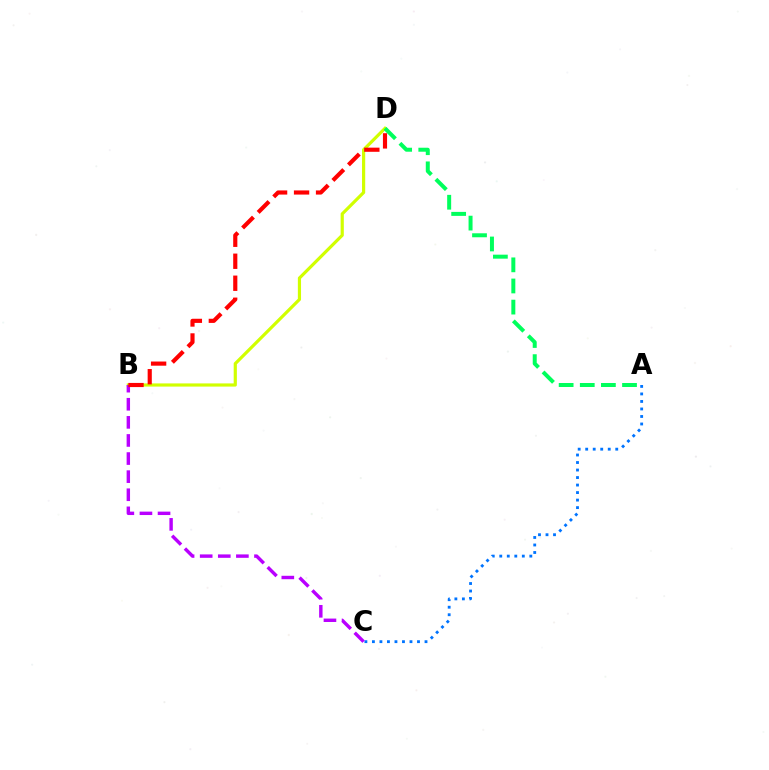{('A', 'C'): [{'color': '#0074ff', 'line_style': 'dotted', 'thickness': 2.04}], ('B', 'D'): [{'color': '#d1ff00', 'line_style': 'solid', 'thickness': 2.29}, {'color': '#ff0000', 'line_style': 'dashed', 'thickness': 2.99}], ('B', 'C'): [{'color': '#b900ff', 'line_style': 'dashed', 'thickness': 2.46}], ('A', 'D'): [{'color': '#00ff5c', 'line_style': 'dashed', 'thickness': 2.87}]}